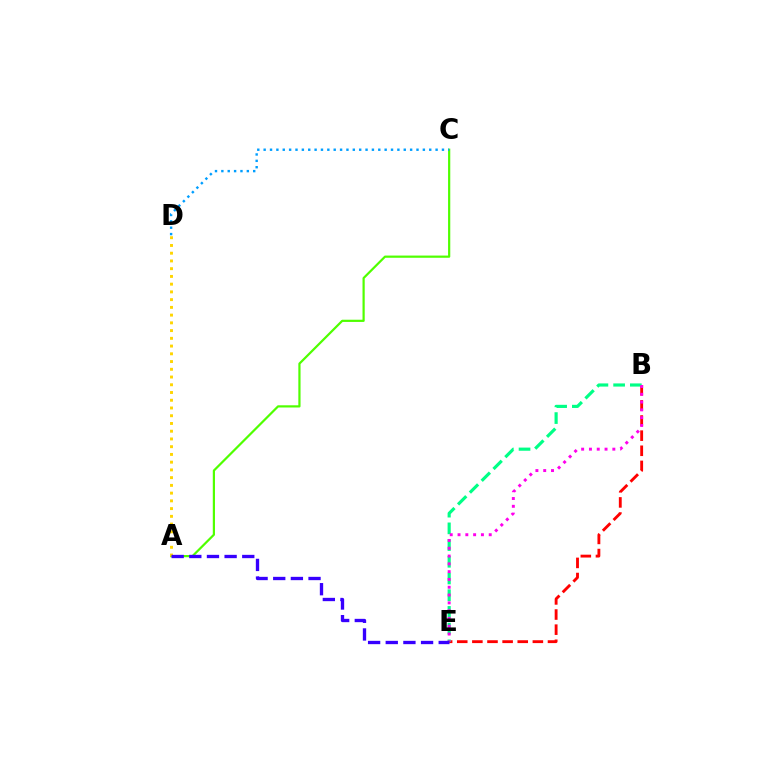{('A', 'C'): [{'color': '#4fff00', 'line_style': 'solid', 'thickness': 1.59}], ('A', 'D'): [{'color': '#ffd500', 'line_style': 'dotted', 'thickness': 2.1}], ('B', 'E'): [{'color': '#ff0000', 'line_style': 'dashed', 'thickness': 2.05}, {'color': '#00ff86', 'line_style': 'dashed', 'thickness': 2.27}, {'color': '#ff00ed', 'line_style': 'dotted', 'thickness': 2.12}], ('C', 'D'): [{'color': '#009eff', 'line_style': 'dotted', 'thickness': 1.73}], ('A', 'E'): [{'color': '#3700ff', 'line_style': 'dashed', 'thickness': 2.4}]}